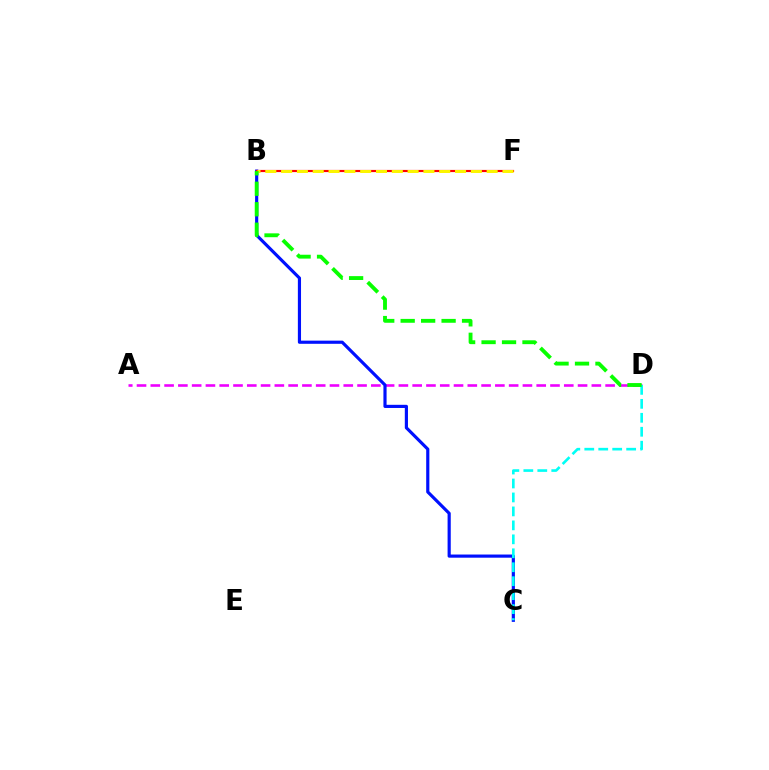{('A', 'D'): [{'color': '#ee00ff', 'line_style': 'dashed', 'thickness': 1.87}], ('B', 'C'): [{'color': '#0010ff', 'line_style': 'solid', 'thickness': 2.28}], ('B', 'F'): [{'color': '#ff0000', 'line_style': 'solid', 'thickness': 1.57}, {'color': '#fcf500', 'line_style': 'dashed', 'thickness': 2.15}], ('C', 'D'): [{'color': '#00fff6', 'line_style': 'dashed', 'thickness': 1.9}], ('B', 'D'): [{'color': '#08ff00', 'line_style': 'dashed', 'thickness': 2.78}]}